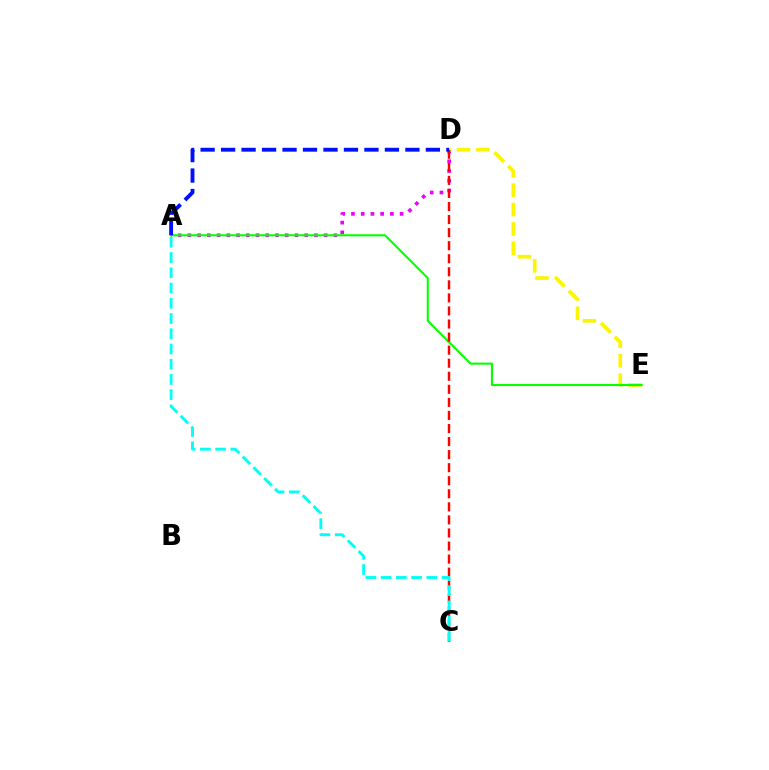{('A', 'D'): [{'color': '#ee00ff', 'line_style': 'dotted', 'thickness': 2.64}, {'color': '#0010ff', 'line_style': 'dashed', 'thickness': 2.78}], ('D', 'E'): [{'color': '#fcf500', 'line_style': 'dashed', 'thickness': 2.64}], ('A', 'E'): [{'color': '#08ff00', 'line_style': 'solid', 'thickness': 1.51}], ('C', 'D'): [{'color': '#ff0000', 'line_style': 'dashed', 'thickness': 1.77}], ('A', 'C'): [{'color': '#00fff6', 'line_style': 'dashed', 'thickness': 2.07}]}